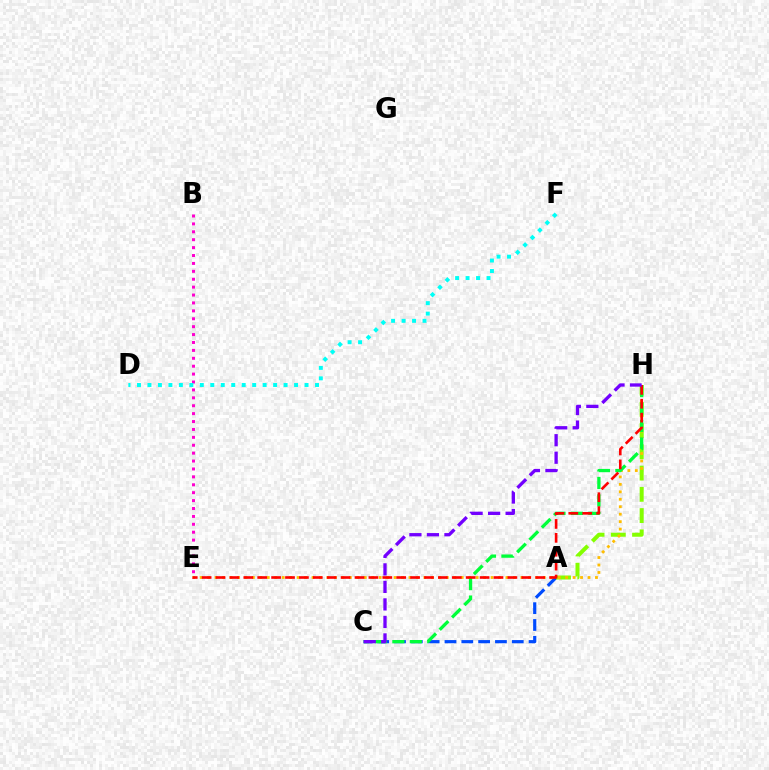{('A', 'C'): [{'color': '#004bff', 'line_style': 'dashed', 'thickness': 2.29}], ('A', 'H'): [{'color': '#84ff00', 'line_style': 'dashed', 'thickness': 2.89}], ('E', 'H'): [{'color': '#ffbd00', 'line_style': 'dotted', 'thickness': 2.03}, {'color': '#ff0000', 'line_style': 'dashed', 'thickness': 1.89}], ('C', 'H'): [{'color': '#00ff39', 'line_style': 'dashed', 'thickness': 2.37}, {'color': '#7200ff', 'line_style': 'dashed', 'thickness': 2.38}], ('B', 'E'): [{'color': '#ff00cf', 'line_style': 'dotted', 'thickness': 2.15}], ('D', 'F'): [{'color': '#00fff6', 'line_style': 'dotted', 'thickness': 2.85}]}